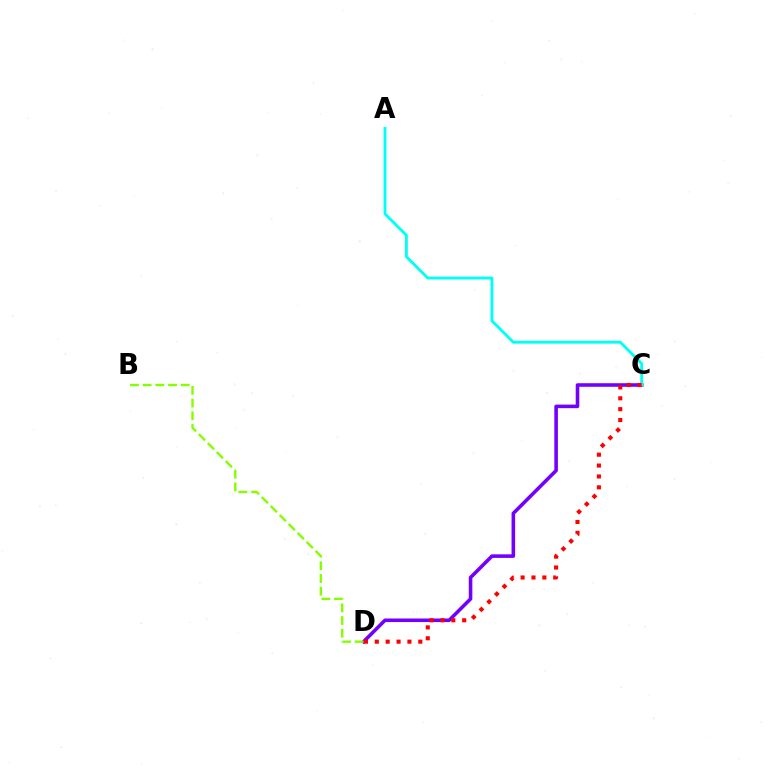{('C', 'D'): [{'color': '#7200ff', 'line_style': 'solid', 'thickness': 2.57}, {'color': '#ff0000', 'line_style': 'dotted', 'thickness': 2.96}], ('B', 'D'): [{'color': '#84ff00', 'line_style': 'dashed', 'thickness': 1.72}], ('A', 'C'): [{'color': '#00fff6', 'line_style': 'solid', 'thickness': 2.05}]}